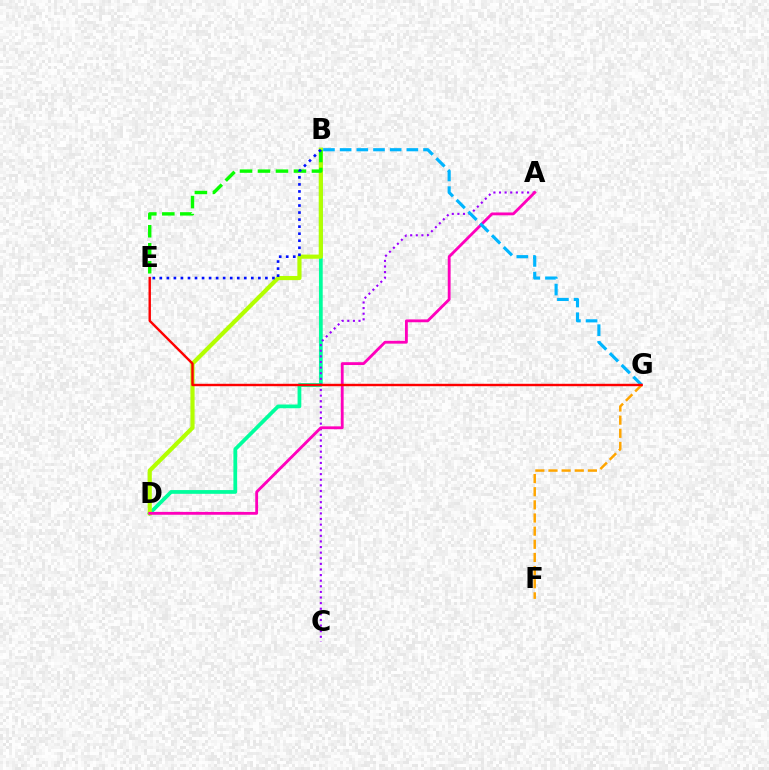{('B', 'D'): [{'color': '#00ff9d', 'line_style': 'solid', 'thickness': 2.7}, {'color': '#b3ff00', 'line_style': 'solid', 'thickness': 3.0}], ('B', 'E'): [{'color': '#08ff00', 'line_style': 'dashed', 'thickness': 2.44}, {'color': '#0010ff', 'line_style': 'dotted', 'thickness': 1.91}], ('A', 'C'): [{'color': '#9b00ff', 'line_style': 'dotted', 'thickness': 1.52}], ('F', 'G'): [{'color': '#ffa500', 'line_style': 'dashed', 'thickness': 1.79}], ('A', 'D'): [{'color': '#ff00bd', 'line_style': 'solid', 'thickness': 2.04}], ('B', 'G'): [{'color': '#00b5ff', 'line_style': 'dashed', 'thickness': 2.27}], ('E', 'G'): [{'color': '#ff0000', 'line_style': 'solid', 'thickness': 1.74}]}